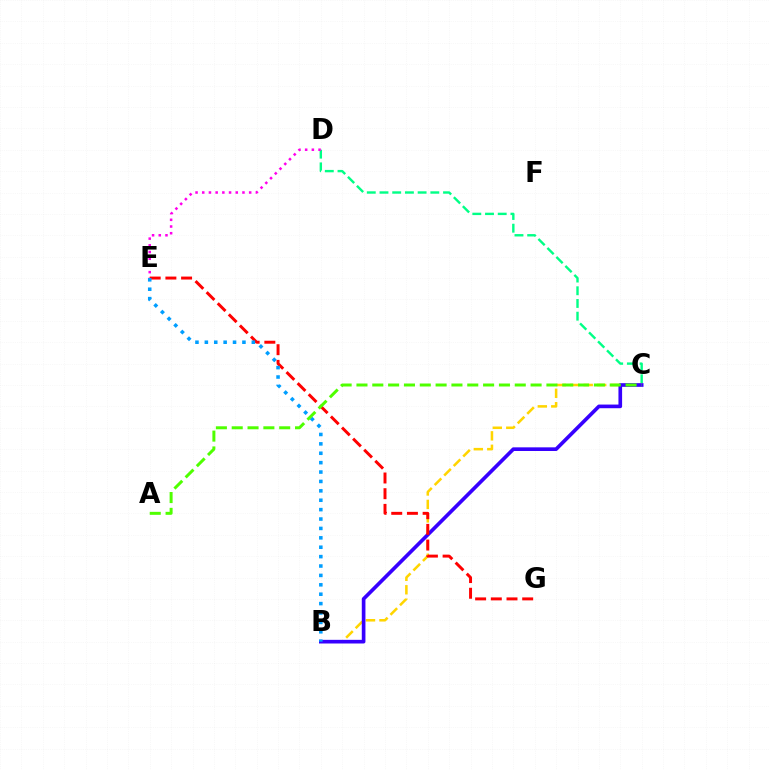{('C', 'D'): [{'color': '#00ff86', 'line_style': 'dashed', 'thickness': 1.73}], ('B', 'C'): [{'color': '#ffd500', 'line_style': 'dashed', 'thickness': 1.83}, {'color': '#3700ff', 'line_style': 'solid', 'thickness': 2.63}], ('D', 'E'): [{'color': '#ff00ed', 'line_style': 'dotted', 'thickness': 1.82}], ('E', 'G'): [{'color': '#ff0000', 'line_style': 'dashed', 'thickness': 2.13}], ('B', 'E'): [{'color': '#009eff', 'line_style': 'dotted', 'thickness': 2.55}], ('A', 'C'): [{'color': '#4fff00', 'line_style': 'dashed', 'thickness': 2.15}]}